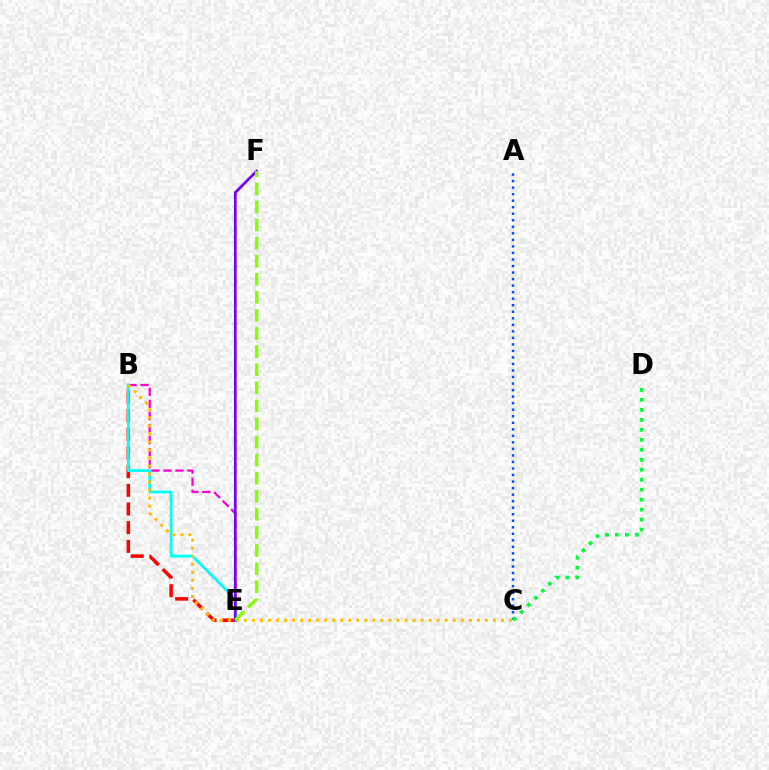{('A', 'C'): [{'color': '#004bff', 'line_style': 'dotted', 'thickness': 1.77}], ('B', 'E'): [{'color': '#ff00cf', 'line_style': 'dashed', 'thickness': 1.64}, {'color': '#ff0000', 'line_style': 'dashed', 'thickness': 2.54}, {'color': '#00fff6', 'line_style': 'solid', 'thickness': 2.0}], ('B', 'C'): [{'color': '#ffbd00', 'line_style': 'dotted', 'thickness': 2.18}], ('E', 'F'): [{'color': '#7200ff', 'line_style': 'solid', 'thickness': 1.95}, {'color': '#84ff00', 'line_style': 'dashed', 'thickness': 2.46}], ('C', 'D'): [{'color': '#00ff39', 'line_style': 'dotted', 'thickness': 2.71}]}